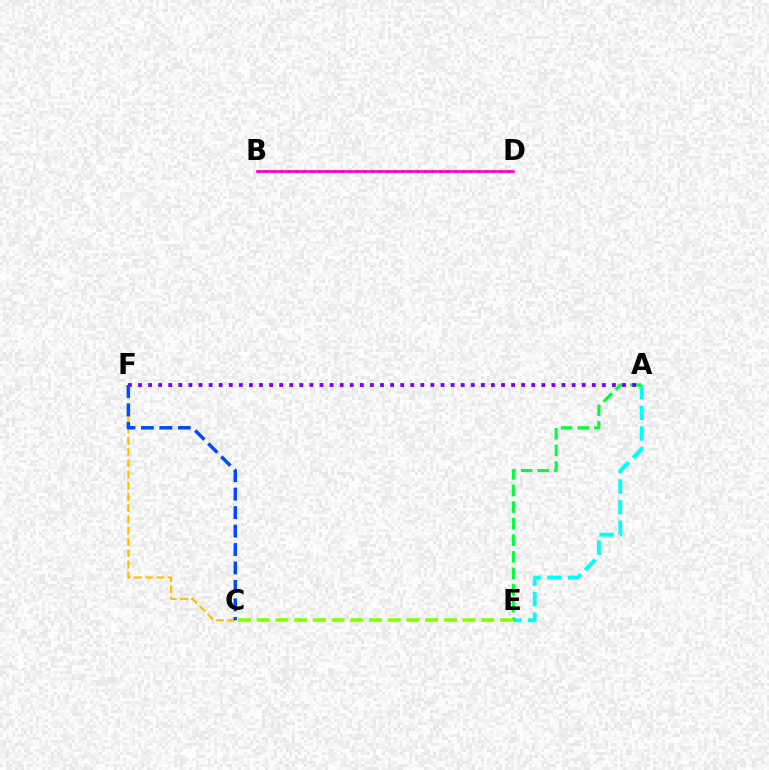{('A', 'E'): [{'color': '#00fff6', 'line_style': 'dashed', 'thickness': 2.8}, {'color': '#00ff39', 'line_style': 'dashed', 'thickness': 2.25}], ('A', 'F'): [{'color': '#7200ff', 'line_style': 'dotted', 'thickness': 2.74}], ('C', 'F'): [{'color': '#ffbd00', 'line_style': 'dashed', 'thickness': 1.53}, {'color': '#004bff', 'line_style': 'dashed', 'thickness': 2.51}], ('B', 'D'): [{'color': '#ff0000', 'line_style': 'dotted', 'thickness': 2.06}, {'color': '#ff00cf', 'line_style': 'solid', 'thickness': 1.92}], ('C', 'E'): [{'color': '#84ff00', 'line_style': 'dashed', 'thickness': 2.54}]}